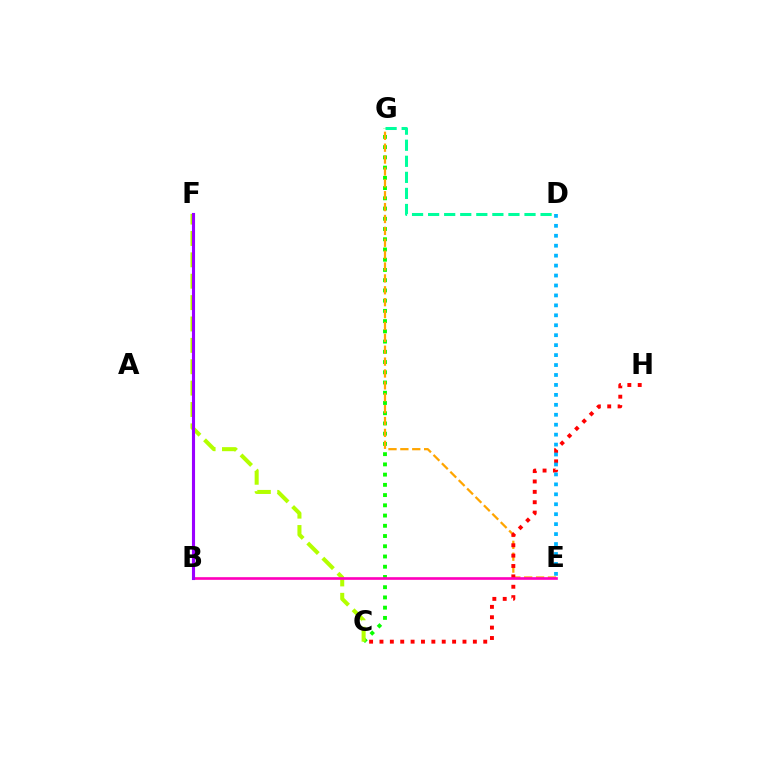{('C', 'G'): [{'color': '#08ff00', 'line_style': 'dotted', 'thickness': 2.78}], ('E', 'G'): [{'color': '#ffa500', 'line_style': 'dashed', 'thickness': 1.61}], ('C', 'H'): [{'color': '#ff0000', 'line_style': 'dotted', 'thickness': 2.82}], ('B', 'F'): [{'color': '#0010ff', 'line_style': 'dotted', 'thickness': 2.07}, {'color': '#9b00ff', 'line_style': 'solid', 'thickness': 2.23}], ('C', 'F'): [{'color': '#b3ff00', 'line_style': 'dashed', 'thickness': 2.9}], ('B', 'E'): [{'color': '#ff00bd', 'line_style': 'solid', 'thickness': 1.91}], ('D', 'G'): [{'color': '#00ff9d', 'line_style': 'dashed', 'thickness': 2.18}], ('D', 'E'): [{'color': '#00b5ff', 'line_style': 'dotted', 'thickness': 2.7}]}